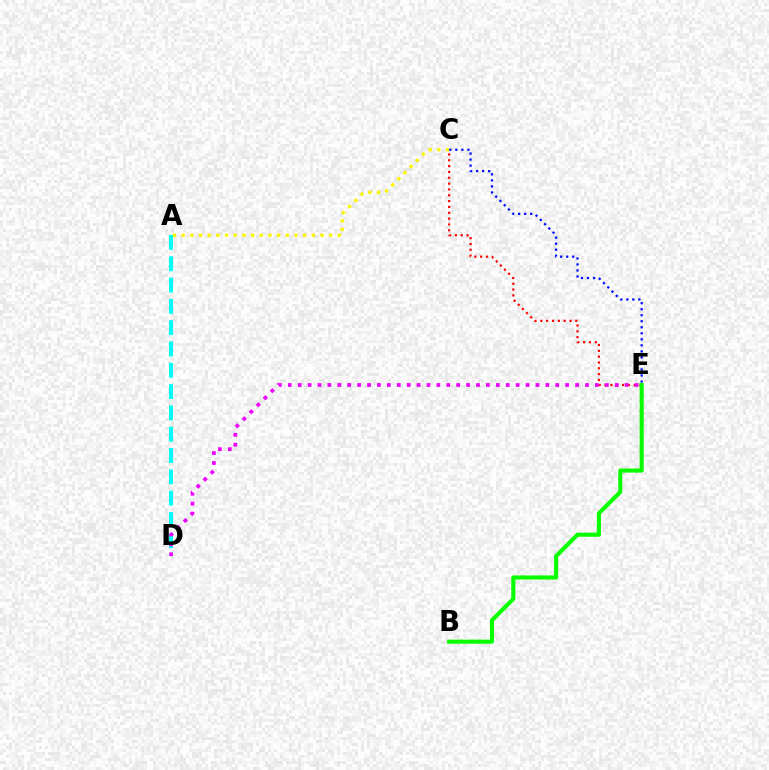{('C', 'E'): [{'color': '#ff0000', 'line_style': 'dotted', 'thickness': 1.59}, {'color': '#0010ff', 'line_style': 'dotted', 'thickness': 1.64}], ('A', 'C'): [{'color': '#fcf500', 'line_style': 'dotted', 'thickness': 2.36}], ('A', 'D'): [{'color': '#00fff6', 'line_style': 'dashed', 'thickness': 2.89}], ('B', 'E'): [{'color': '#08ff00', 'line_style': 'solid', 'thickness': 2.95}], ('D', 'E'): [{'color': '#ee00ff', 'line_style': 'dotted', 'thickness': 2.69}]}